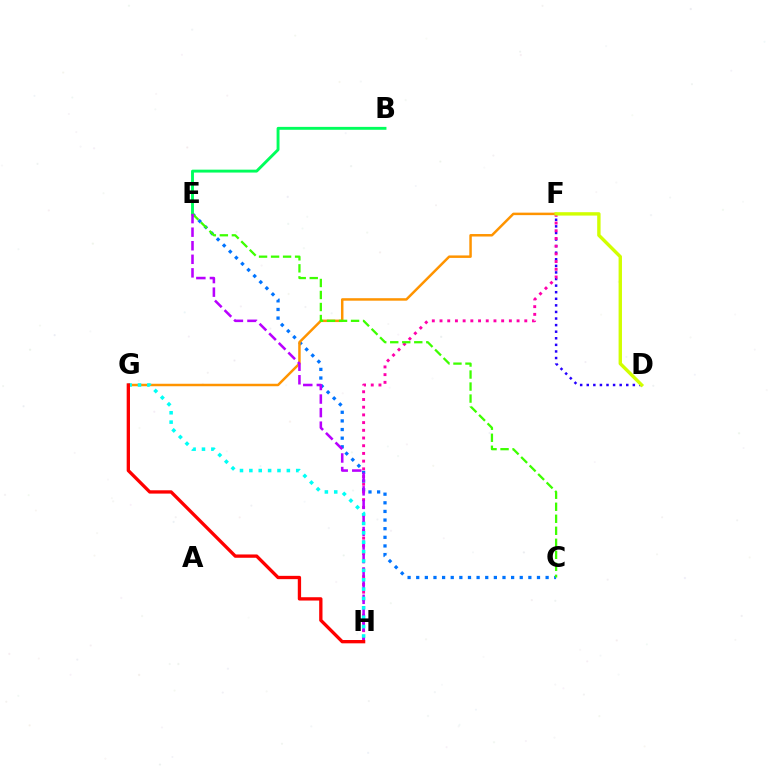{('C', 'E'): [{'color': '#0074ff', 'line_style': 'dotted', 'thickness': 2.34}, {'color': '#3dff00', 'line_style': 'dashed', 'thickness': 1.63}], ('B', 'E'): [{'color': '#00ff5c', 'line_style': 'solid', 'thickness': 2.09}], ('F', 'G'): [{'color': '#ff9400', 'line_style': 'solid', 'thickness': 1.79}], ('D', 'F'): [{'color': '#2500ff', 'line_style': 'dotted', 'thickness': 1.79}, {'color': '#d1ff00', 'line_style': 'solid', 'thickness': 2.44}], ('F', 'H'): [{'color': '#ff00ac', 'line_style': 'dotted', 'thickness': 2.09}], ('E', 'H'): [{'color': '#b900ff', 'line_style': 'dashed', 'thickness': 1.84}], ('G', 'H'): [{'color': '#00fff6', 'line_style': 'dotted', 'thickness': 2.55}, {'color': '#ff0000', 'line_style': 'solid', 'thickness': 2.39}]}